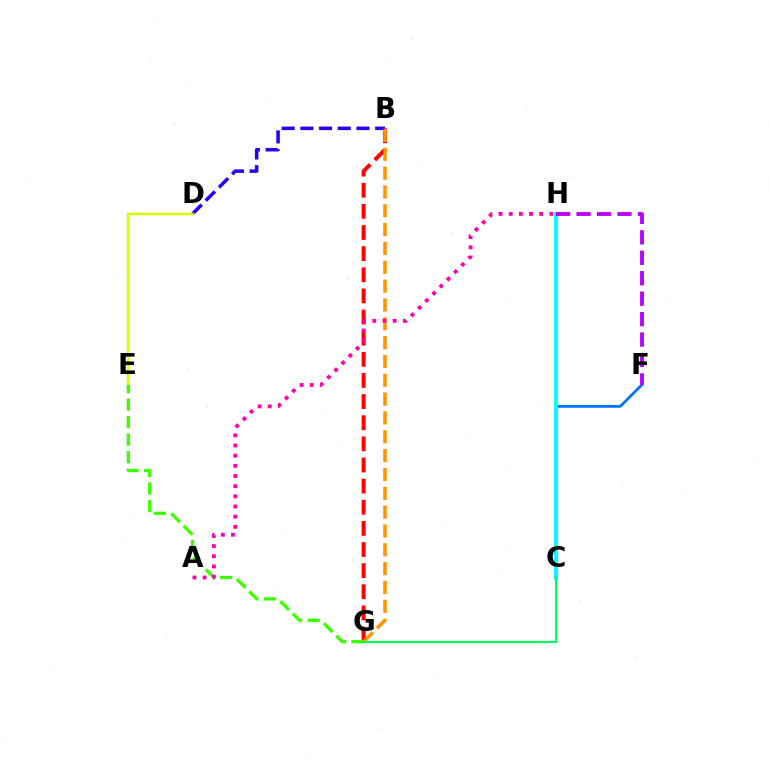{('B', 'G'): [{'color': '#ff0000', 'line_style': 'dashed', 'thickness': 2.87}, {'color': '#ff9400', 'line_style': 'dashed', 'thickness': 2.56}], ('B', 'D'): [{'color': '#2500ff', 'line_style': 'dashed', 'thickness': 2.54}], ('D', 'E'): [{'color': '#d1ff00', 'line_style': 'solid', 'thickness': 1.79}], ('C', 'F'): [{'color': '#0074ff', 'line_style': 'solid', 'thickness': 1.99}], ('E', 'G'): [{'color': '#3dff00', 'line_style': 'dashed', 'thickness': 2.38}], ('A', 'H'): [{'color': '#ff00ac', 'line_style': 'dotted', 'thickness': 2.76}], ('C', 'H'): [{'color': '#00fff6', 'line_style': 'solid', 'thickness': 2.72}], ('C', 'G'): [{'color': '#00ff5c', 'line_style': 'solid', 'thickness': 1.54}], ('F', 'H'): [{'color': '#b900ff', 'line_style': 'dashed', 'thickness': 2.78}]}